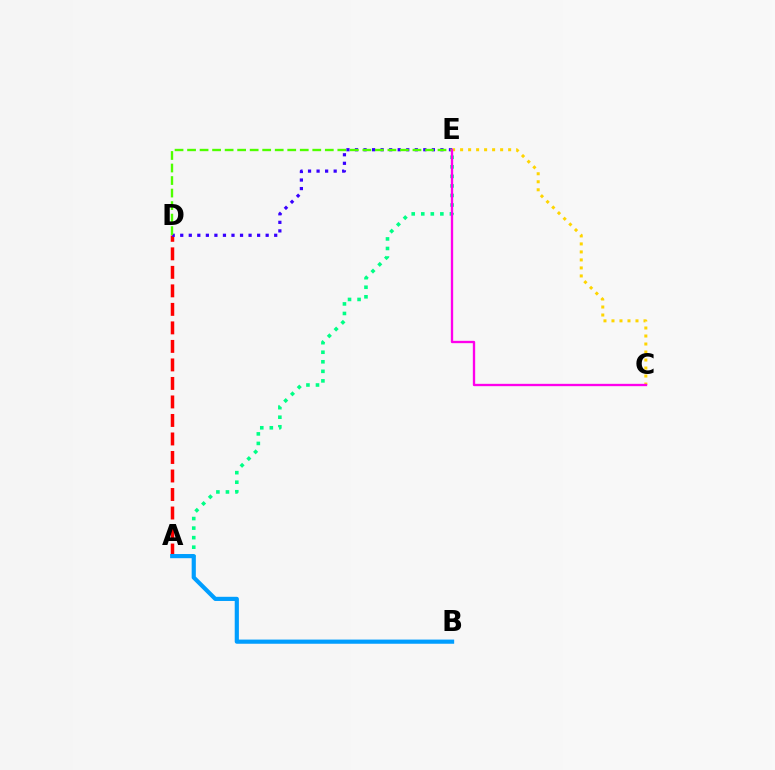{('C', 'E'): [{'color': '#ffd500', 'line_style': 'dotted', 'thickness': 2.18}, {'color': '#ff00ed', 'line_style': 'solid', 'thickness': 1.68}], ('A', 'D'): [{'color': '#ff0000', 'line_style': 'dashed', 'thickness': 2.51}], ('A', 'E'): [{'color': '#00ff86', 'line_style': 'dotted', 'thickness': 2.59}], ('D', 'E'): [{'color': '#3700ff', 'line_style': 'dotted', 'thickness': 2.32}, {'color': '#4fff00', 'line_style': 'dashed', 'thickness': 1.7}], ('A', 'B'): [{'color': '#009eff', 'line_style': 'solid', 'thickness': 3.0}]}